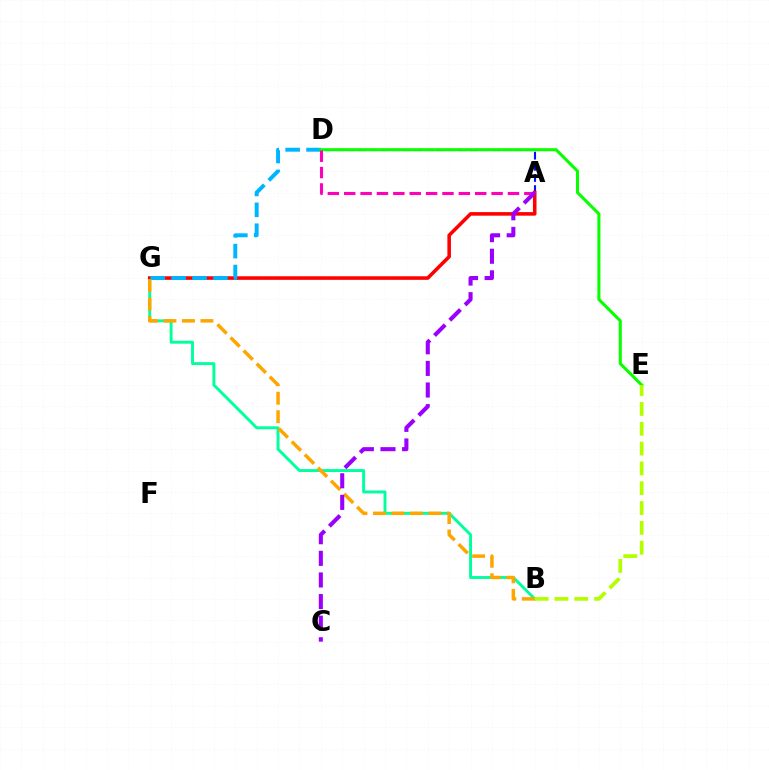{('B', 'G'): [{'color': '#00ff9d', 'line_style': 'solid', 'thickness': 2.1}, {'color': '#ffa500', 'line_style': 'dashed', 'thickness': 2.51}], ('A', 'D'): [{'color': '#0010ff', 'line_style': 'dashed', 'thickness': 1.52}, {'color': '#ff00bd', 'line_style': 'dashed', 'thickness': 2.22}], ('A', 'G'): [{'color': '#ff0000', 'line_style': 'solid', 'thickness': 2.57}], ('D', 'G'): [{'color': '#00b5ff', 'line_style': 'dashed', 'thickness': 2.84}], ('D', 'E'): [{'color': '#08ff00', 'line_style': 'solid', 'thickness': 2.21}], ('B', 'E'): [{'color': '#b3ff00', 'line_style': 'dashed', 'thickness': 2.69}], ('A', 'C'): [{'color': '#9b00ff', 'line_style': 'dashed', 'thickness': 2.94}]}